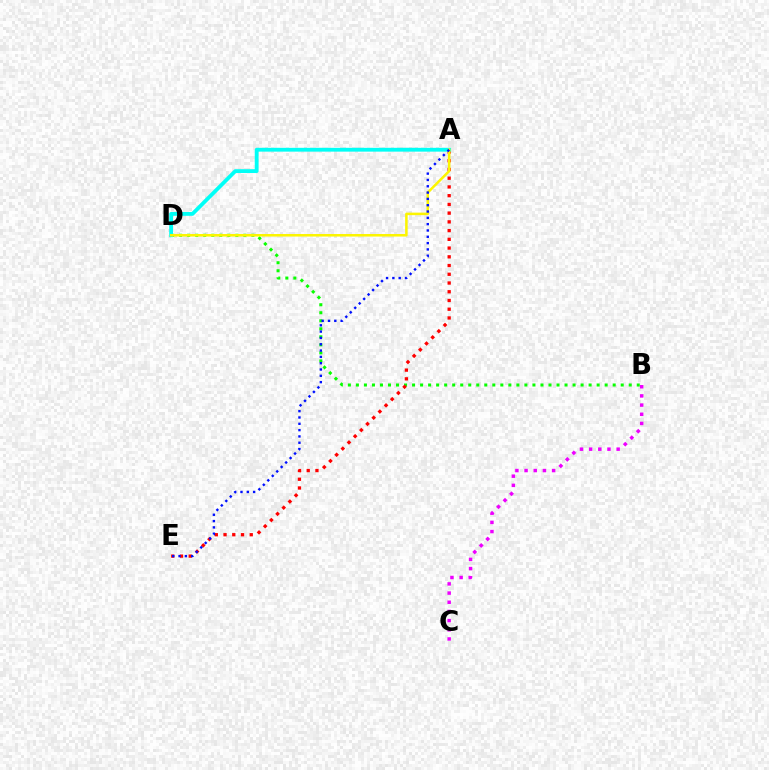{('B', 'D'): [{'color': '#08ff00', 'line_style': 'dotted', 'thickness': 2.18}], ('B', 'C'): [{'color': '#ee00ff', 'line_style': 'dotted', 'thickness': 2.49}], ('A', 'E'): [{'color': '#ff0000', 'line_style': 'dotted', 'thickness': 2.37}, {'color': '#0010ff', 'line_style': 'dotted', 'thickness': 1.72}], ('A', 'D'): [{'color': '#00fff6', 'line_style': 'solid', 'thickness': 2.75}, {'color': '#fcf500', 'line_style': 'solid', 'thickness': 1.82}]}